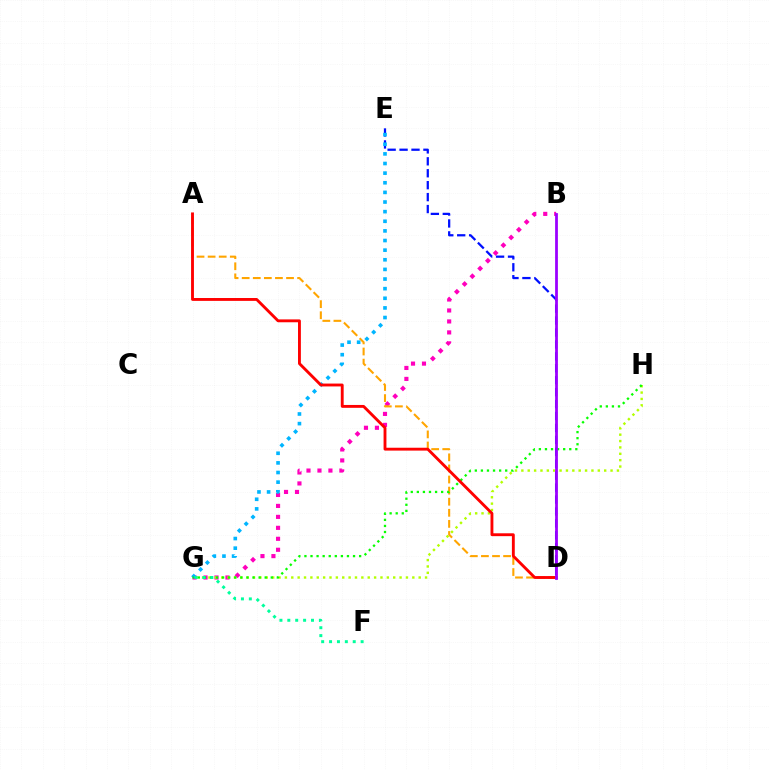{('B', 'G'): [{'color': '#ff00bd', 'line_style': 'dotted', 'thickness': 2.98}], ('G', 'H'): [{'color': '#b3ff00', 'line_style': 'dotted', 'thickness': 1.73}, {'color': '#08ff00', 'line_style': 'dotted', 'thickness': 1.65}], ('A', 'D'): [{'color': '#ffa500', 'line_style': 'dashed', 'thickness': 1.51}, {'color': '#ff0000', 'line_style': 'solid', 'thickness': 2.07}], ('D', 'E'): [{'color': '#0010ff', 'line_style': 'dashed', 'thickness': 1.62}], ('E', 'G'): [{'color': '#00b5ff', 'line_style': 'dotted', 'thickness': 2.62}], ('F', 'G'): [{'color': '#00ff9d', 'line_style': 'dotted', 'thickness': 2.14}], ('B', 'D'): [{'color': '#9b00ff', 'line_style': 'solid', 'thickness': 2.0}]}